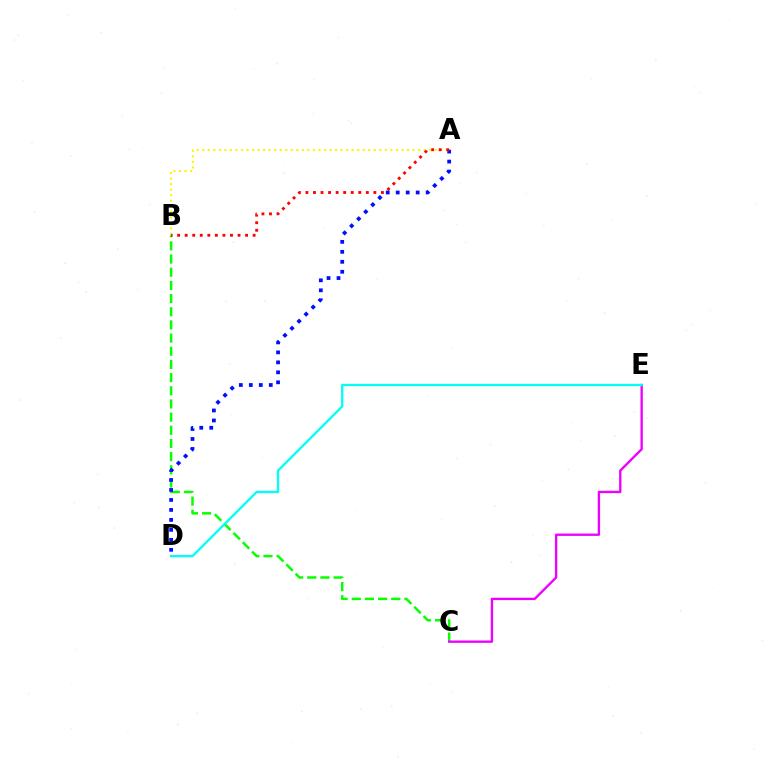{('B', 'C'): [{'color': '#08ff00', 'line_style': 'dashed', 'thickness': 1.79}], ('A', 'D'): [{'color': '#0010ff', 'line_style': 'dotted', 'thickness': 2.71}], ('C', 'E'): [{'color': '#ee00ff', 'line_style': 'solid', 'thickness': 1.69}], ('A', 'B'): [{'color': '#fcf500', 'line_style': 'dotted', 'thickness': 1.5}, {'color': '#ff0000', 'line_style': 'dotted', 'thickness': 2.05}], ('D', 'E'): [{'color': '#00fff6', 'line_style': 'solid', 'thickness': 1.66}]}